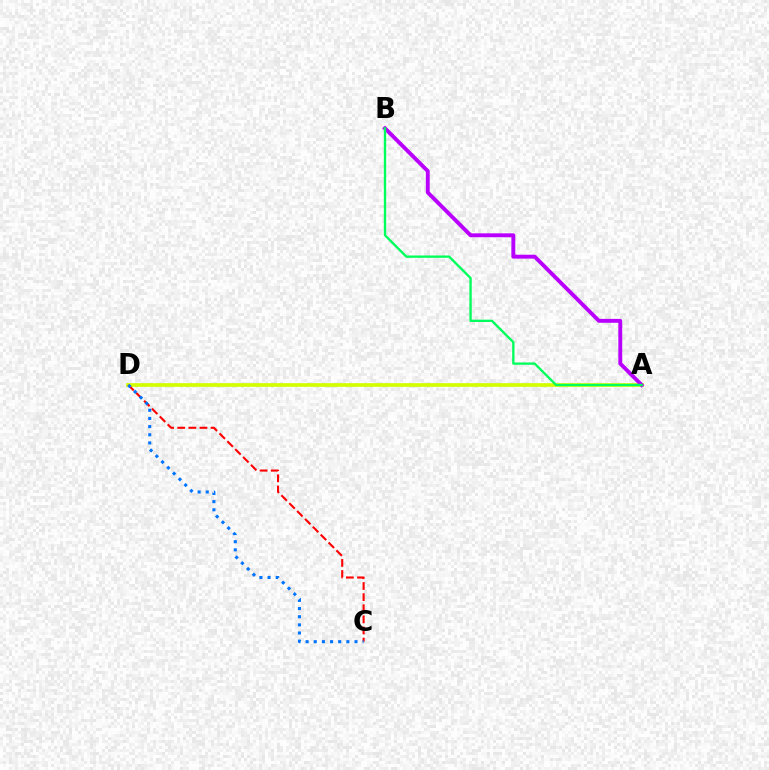{('A', 'D'): [{'color': '#d1ff00', 'line_style': 'solid', 'thickness': 2.67}], ('A', 'B'): [{'color': '#b900ff', 'line_style': 'solid', 'thickness': 2.81}, {'color': '#00ff5c', 'line_style': 'solid', 'thickness': 1.69}], ('C', 'D'): [{'color': '#ff0000', 'line_style': 'dashed', 'thickness': 1.51}, {'color': '#0074ff', 'line_style': 'dotted', 'thickness': 2.22}]}